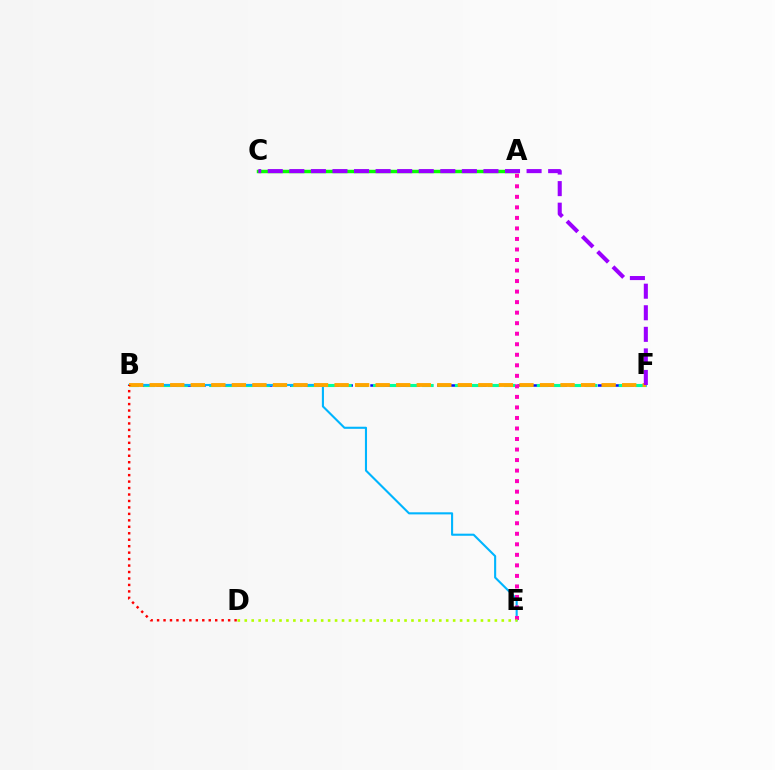{('B', 'F'): [{'color': '#0010ff', 'line_style': 'dashed', 'thickness': 1.82}, {'color': '#00ff9d', 'line_style': 'dashed', 'thickness': 2.22}, {'color': '#ffa500', 'line_style': 'dashed', 'thickness': 2.79}], ('B', 'E'): [{'color': '#00b5ff', 'line_style': 'solid', 'thickness': 1.51}], ('A', 'C'): [{'color': '#08ff00', 'line_style': 'solid', 'thickness': 2.49}], ('A', 'E'): [{'color': '#ff00bd', 'line_style': 'dotted', 'thickness': 2.86}], ('C', 'F'): [{'color': '#9b00ff', 'line_style': 'dashed', 'thickness': 2.93}], ('D', 'E'): [{'color': '#b3ff00', 'line_style': 'dotted', 'thickness': 1.89}], ('B', 'D'): [{'color': '#ff0000', 'line_style': 'dotted', 'thickness': 1.75}]}